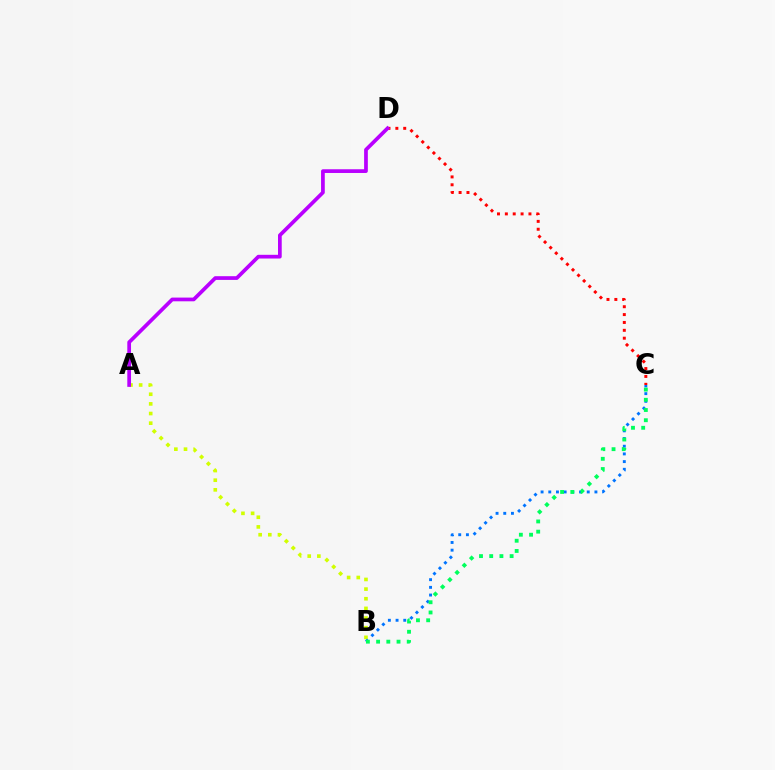{('A', 'B'): [{'color': '#d1ff00', 'line_style': 'dotted', 'thickness': 2.62}], ('B', 'C'): [{'color': '#0074ff', 'line_style': 'dotted', 'thickness': 2.09}, {'color': '#00ff5c', 'line_style': 'dotted', 'thickness': 2.77}], ('C', 'D'): [{'color': '#ff0000', 'line_style': 'dotted', 'thickness': 2.14}], ('A', 'D'): [{'color': '#b900ff', 'line_style': 'solid', 'thickness': 2.68}]}